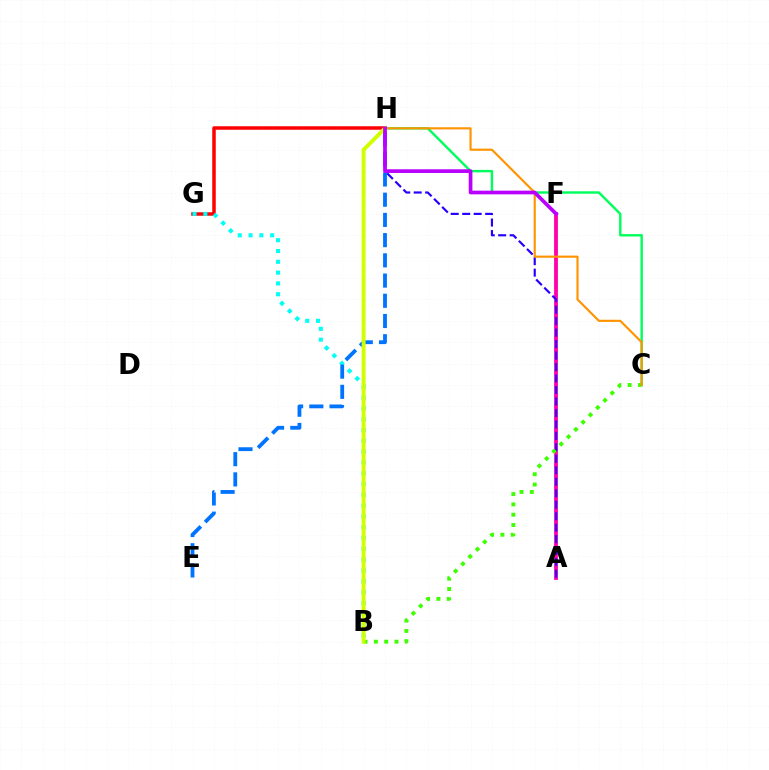{('C', 'H'): [{'color': '#00ff5c', 'line_style': 'solid', 'thickness': 1.74}, {'color': '#ff9400', 'line_style': 'solid', 'thickness': 1.55}], ('A', 'F'): [{'color': '#ff00ac', 'line_style': 'solid', 'thickness': 2.73}], ('A', 'H'): [{'color': '#2500ff', 'line_style': 'dashed', 'thickness': 1.56}], ('G', 'H'): [{'color': '#ff0000', 'line_style': 'solid', 'thickness': 2.53}], ('B', 'G'): [{'color': '#00fff6', 'line_style': 'dotted', 'thickness': 2.94}], ('B', 'C'): [{'color': '#3dff00', 'line_style': 'dotted', 'thickness': 2.8}], ('E', 'H'): [{'color': '#0074ff', 'line_style': 'dashed', 'thickness': 2.75}], ('B', 'H'): [{'color': '#d1ff00', 'line_style': 'solid', 'thickness': 2.83}], ('F', 'H'): [{'color': '#b900ff', 'line_style': 'solid', 'thickness': 2.66}]}